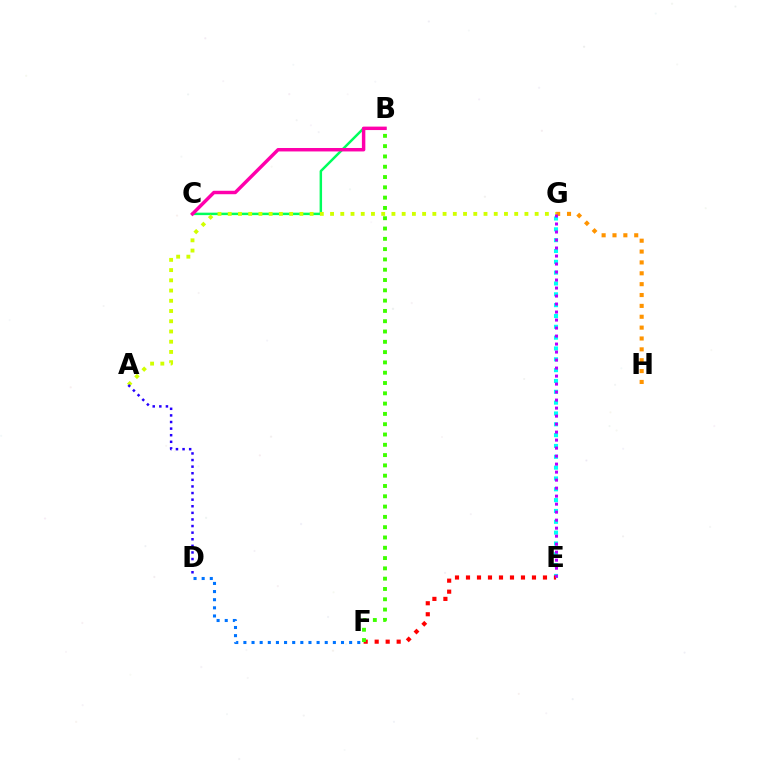{('E', 'G'): [{'color': '#00fff6', 'line_style': 'dotted', 'thickness': 2.94}, {'color': '#b900ff', 'line_style': 'dotted', 'thickness': 2.17}], ('B', 'C'): [{'color': '#00ff5c', 'line_style': 'solid', 'thickness': 1.77}, {'color': '#ff00ac', 'line_style': 'solid', 'thickness': 2.48}], ('A', 'G'): [{'color': '#d1ff00', 'line_style': 'dotted', 'thickness': 2.78}], ('D', 'F'): [{'color': '#0074ff', 'line_style': 'dotted', 'thickness': 2.21}], ('E', 'F'): [{'color': '#ff0000', 'line_style': 'dotted', 'thickness': 2.99}], ('G', 'H'): [{'color': '#ff9400', 'line_style': 'dotted', 'thickness': 2.95}], ('B', 'F'): [{'color': '#3dff00', 'line_style': 'dotted', 'thickness': 2.8}], ('A', 'D'): [{'color': '#2500ff', 'line_style': 'dotted', 'thickness': 1.79}]}